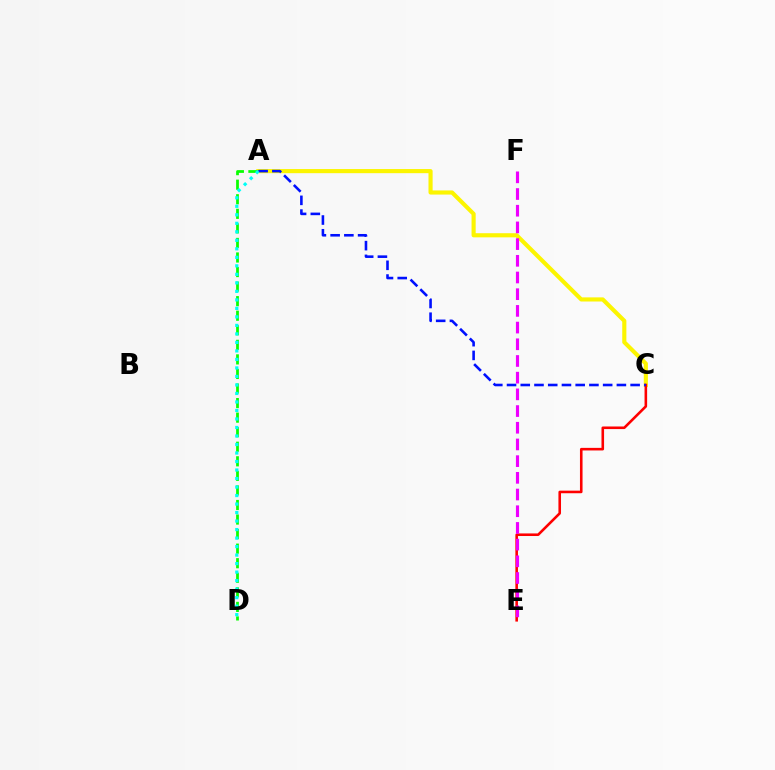{('A', 'C'): [{'color': '#fcf500', 'line_style': 'solid', 'thickness': 2.97}, {'color': '#0010ff', 'line_style': 'dashed', 'thickness': 1.87}], ('A', 'D'): [{'color': '#08ff00', 'line_style': 'dashed', 'thickness': 1.98}, {'color': '#00fff6', 'line_style': 'dotted', 'thickness': 2.31}], ('C', 'E'): [{'color': '#ff0000', 'line_style': 'solid', 'thickness': 1.86}], ('E', 'F'): [{'color': '#ee00ff', 'line_style': 'dashed', 'thickness': 2.27}]}